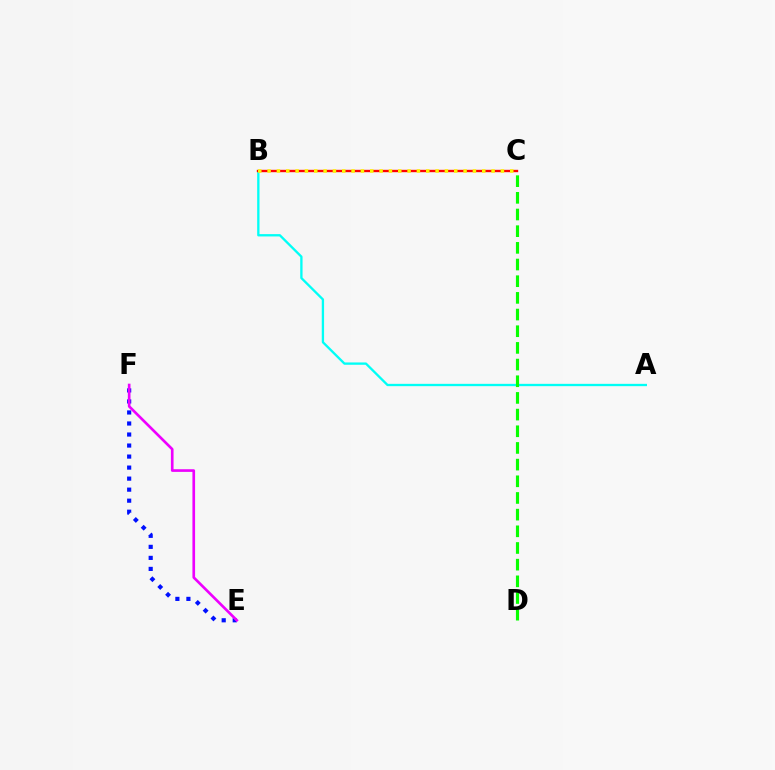{('E', 'F'): [{'color': '#0010ff', 'line_style': 'dotted', 'thickness': 3.0}, {'color': '#ee00ff', 'line_style': 'solid', 'thickness': 1.91}], ('A', 'B'): [{'color': '#00fff6', 'line_style': 'solid', 'thickness': 1.67}], ('B', 'C'): [{'color': '#ff0000', 'line_style': 'solid', 'thickness': 1.7}, {'color': '#fcf500', 'line_style': 'dotted', 'thickness': 2.54}], ('C', 'D'): [{'color': '#08ff00', 'line_style': 'dashed', 'thickness': 2.27}]}